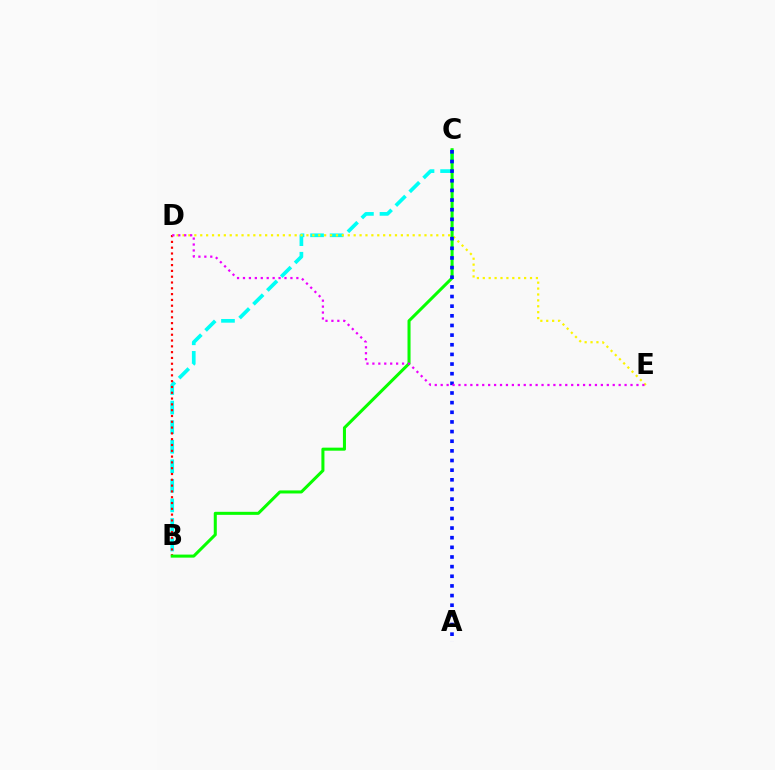{('B', 'C'): [{'color': '#00fff6', 'line_style': 'dashed', 'thickness': 2.66}, {'color': '#08ff00', 'line_style': 'solid', 'thickness': 2.19}], ('B', 'D'): [{'color': '#ff0000', 'line_style': 'dotted', 'thickness': 1.58}], ('D', 'E'): [{'color': '#fcf500', 'line_style': 'dotted', 'thickness': 1.6}, {'color': '#ee00ff', 'line_style': 'dotted', 'thickness': 1.61}], ('A', 'C'): [{'color': '#0010ff', 'line_style': 'dotted', 'thickness': 2.62}]}